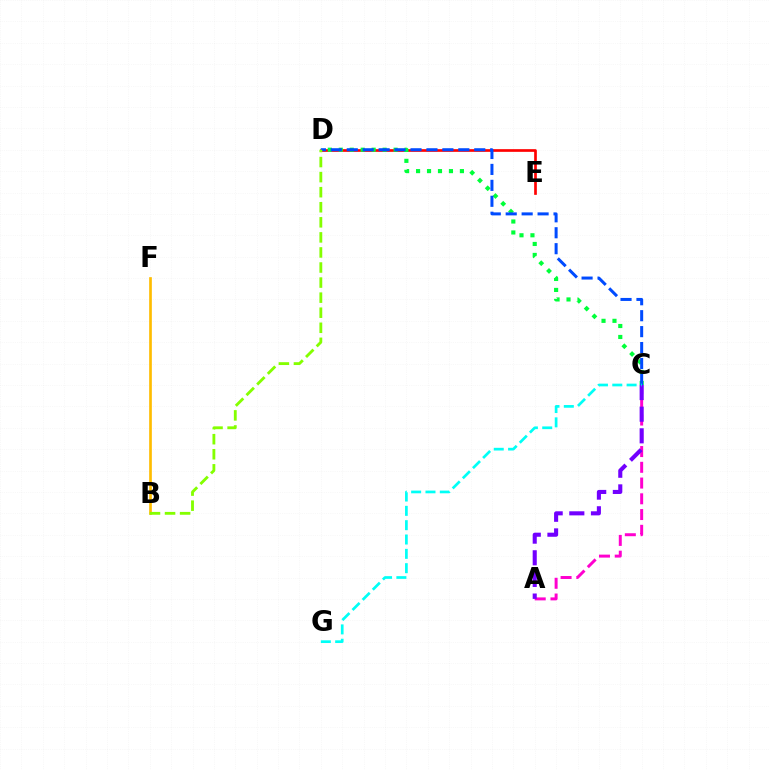{('A', 'C'): [{'color': '#ff00cf', 'line_style': 'dashed', 'thickness': 2.14}, {'color': '#7200ff', 'line_style': 'dashed', 'thickness': 2.94}], ('D', 'E'): [{'color': '#ff0000', 'line_style': 'solid', 'thickness': 1.93}], ('C', 'D'): [{'color': '#00ff39', 'line_style': 'dotted', 'thickness': 2.98}, {'color': '#004bff', 'line_style': 'dashed', 'thickness': 2.17}], ('B', 'F'): [{'color': '#ffbd00', 'line_style': 'solid', 'thickness': 1.92}], ('B', 'D'): [{'color': '#84ff00', 'line_style': 'dashed', 'thickness': 2.05}], ('C', 'G'): [{'color': '#00fff6', 'line_style': 'dashed', 'thickness': 1.95}]}